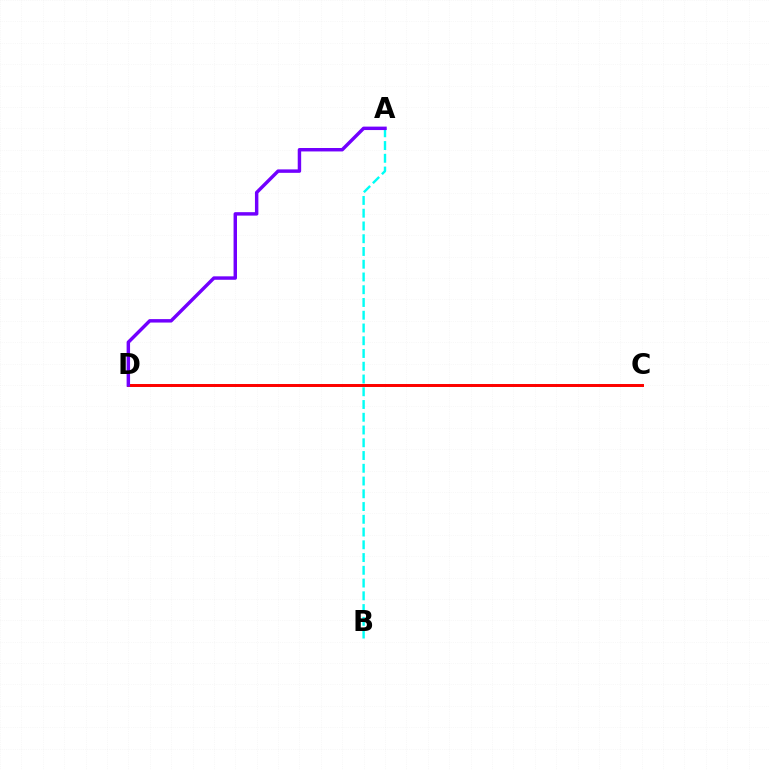{('C', 'D'): [{'color': '#84ff00', 'line_style': 'solid', 'thickness': 1.87}, {'color': '#ff0000', 'line_style': 'solid', 'thickness': 2.12}], ('A', 'B'): [{'color': '#00fff6', 'line_style': 'dashed', 'thickness': 1.73}], ('A', 'D'): [{'color': '#7200ff', 'line_style': 'solid', 'thickness': 2.48}]}